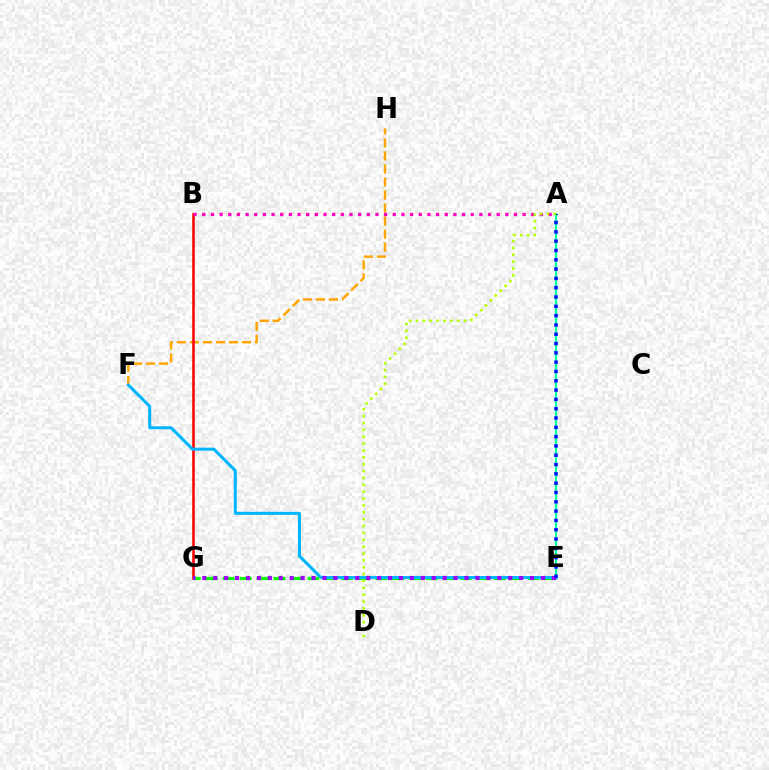{('F', 'H'): [{'color': '#ffa500', 'line_style': 'dashed', 'thickness': 1.77}], ('E', 'G'): [{'color': '#08ff00', 'line_style': 'dashed', 'thickness': 2.3}, {'color': '#9b00ff', 'line_style': 'dotted', 'thickness': 2.97}], ('B', 'G'): [{'color': '#ff0000', 'line_style': 'solid', 'thickness': 1.85}], ('A', 'E'): [{'color': '#00ff9d', 'line_style': 'solid', 'thickness': 1.59}, {'color': '#0010ff', 'line_style': 'dotted', 'thickness': 2.53}], ('E', 'F'): [{'color': '#00b5ff', 'line_style': 'solid', 'thickness': 2.17}], ('A', 'B'): [{'color': '#ff00bd', 'line_style': 'dotted', 'thickness': 2.35}], ('A', 'D'): [{'color': '#b3ff00', 'line_style': 'dotted', 'thickness': 1.87}]}